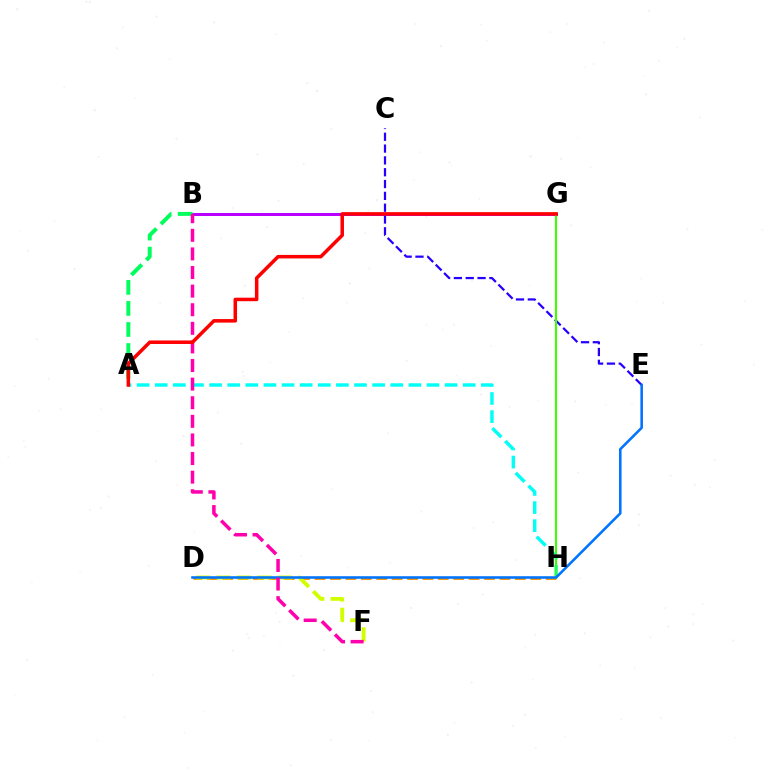{('B', 'G'): [{'color': '#b900ff', 'line_style': 'solid', 'thickness': 2.16}], ('A', 'H'): [{'color': '#00fff6', 'line_style': 'dashed', 'thickness': 2.46}], ('C', 'E'): [{'color': '#2500ff', 'line_style': 'dashed', 'thickness': 1.61}], ('A', 'B'): [{'color': '#00ff5c', 'line_style': 'dashed', 'thickness': 2.86}], ('D', 'H'): [{'color': '#ff9400', 'line_style': 'dashed', 'thickness': 2.09}], ('D', 'F'): [{'color': '#d1ff00', 'line_style': 'dashed', 'thickness': 2.79}], ('G', 'H'): [{'color': '#3dff00', 'line_style': 'solid', 'thickness': 1.51}], ('D', 'E'): [{'color': '#0074ff', 'line_style': 'solid', 'thickness': 1.86}], ('B', 'F'): [{'color': '#ff00ac', 'line_style': 'dashed', 'thickness': 2.53}], ('A', 'G'): [{'color': '#ff0000', 'line_style': 'solid', 'thickness': 2.53}]}